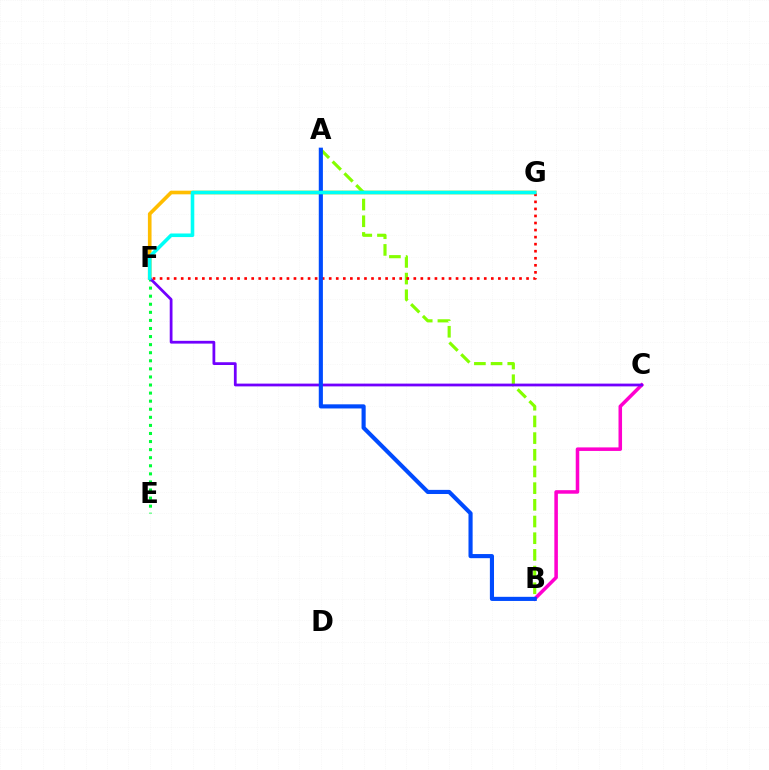{('E', 'F'): [{'color': '#00ff39', 'line_style': 'dotted', 'thickness': 2.19}], ('F', 'G'): [{'color': '#ffbd00', 'line_style': 'solid', 'thickness': 2.62}, {'color': '#ff0000', 'line_style': 'dotted', 'thickness': 1.91}, {'color': '#00fff6', 'line_style': 'solid', 'thickness': 2.58}], ('A', 'B'): [{'color': '#84ff00', 'line_style': 'dashed', 'thickness': 2.27}, {'color': '#004bff', 'line_style': 'solid', 'thickness': 2.97}], ('B', 'C'): [{'color': '#ff00cf', 'line_style': 'solid', 'thickness': 2.55}], ('C', 'F'): [{'color': '#7200ff', 'line_style': 'solid', 'thickness': 2.0}]}